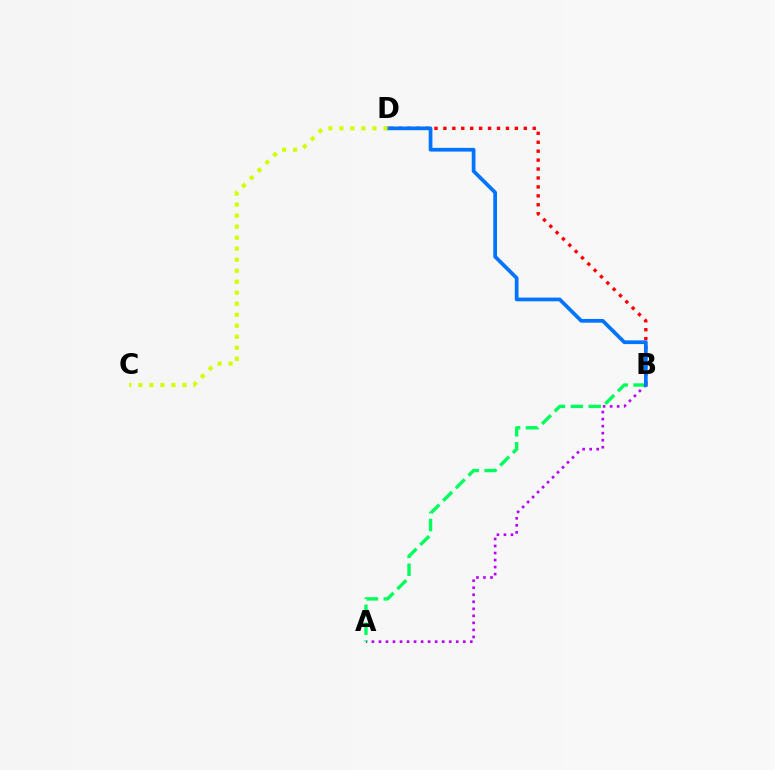{('B', 'D'): [{'color': '#ff0000', 'line_style': 'dotted', 'thickness': 2.43}, {'color': '#0074ff', 'line_style': 'solid', 'thickness': 2.68}], ('A', 'B'): [{'color': '#b900ff', 'line_style': 'dotted', 'thickness': 1.91}, {'color': '#00ff5c', 'line_style': 'dashed', 'thickness': 2.43}], ('C', 'D'): [{'color': '#d1ff00', 'line_style': 'dotted', 'thickness': 2.99}]}